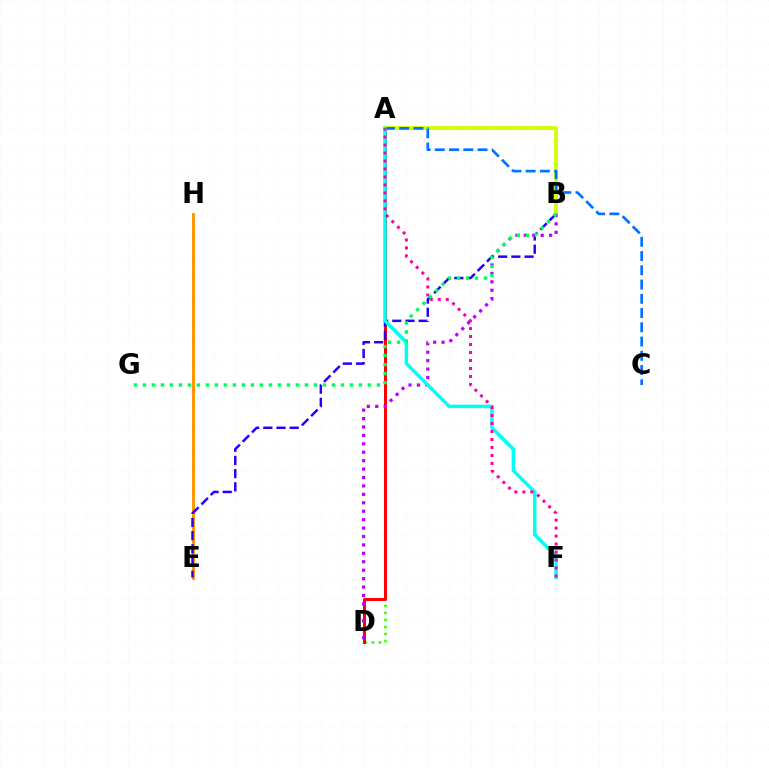{('A', 'B'): [{'color': '#d1ff00', 'line_style': 'solid', 'thickness': 2.74}], ('A', 'C'): [{'color': '#0074ff', 'line_style': 'dashed', 'thickness': 1.93}], ('A', 'D'): [{'color': '#3dff00', 'line_style': 'dotted', 'thickness': 1.91}, {'color': '#ff0000', 'line_style': 'solid', 'thickness': 2.18}], ('E', 'H'): [{'color': '#ff9400', 'line_style': 'solid', 'thickness': 2.13}], ('B', 'E'): [{'color': '#2500ff', 'line_style': 'dashed', 'thickness': 1.79}], ('B', 'D'): [{'color': '#b900ff', 'line_style': 'dotted', 'thickness': 2.29}], ('A', 'F'): [{'color': '#00fff6', 'line_style': 'solid', 'thickness': 2.51}, {'color': '#ff00ac', 'line_style': 'dotted', 'thickness': 2.17}], ('B', 'G'): [{'color': '#00ff5c', 'line_style': 'dotted', 'thickness': 2.45}]}